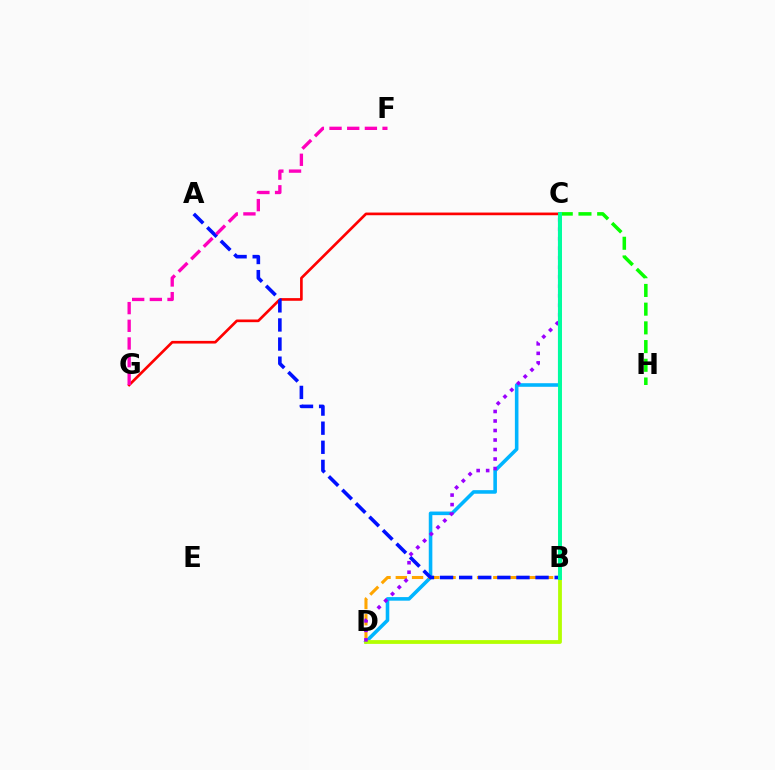{('C', 'D'): [{'color': '#00b5ff', 'line_style': 'solid', 'thickness': 2.58}, {'color': '#9b00ff', 'line_style': 'dotted', 'thickness': 2.58}], ('C', 'G'): [{'color': '#ff0000', 'line_style': 'solid', 'thickness': 1.92}], ('B', 'D'): [{'color': '#ffa500', 'line_style': 'dashed', 'thickness': 2.21}, {'color': '#b3ff00', 'line_style': 'solid', 'thickness': 2.72}], ('A', 'B'): [{'color': '#0010ff', 'line_style': 'dashed', 'thickness': 2.59}], ('C', 'H'): [{'color': '#08ff00', 'line_style': 'dashed', 'thickness': 2.54}], ('F', 'G'): [{'color': '#ff00bd', 'line_style': 'dashed', 'thickness': 2.4}], ('B', 'C'): [{'color': '#00ff9d', 'line_style': 'solid', 'thickness': 2.83}]}